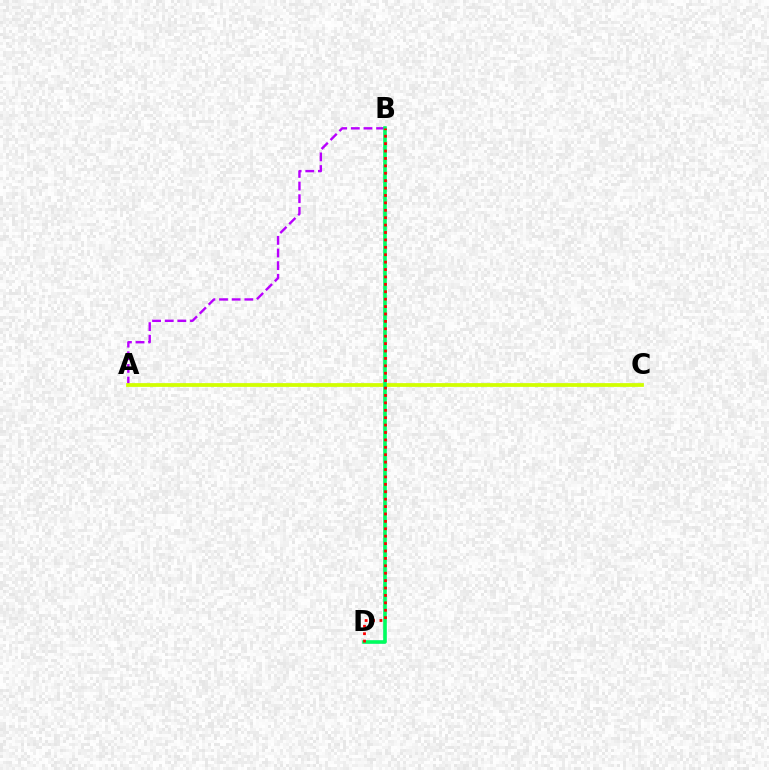{('A', 'B'): [{'color': '#b900ff', 'line_style': 'dashed', 'thickness': 1.72}], ('B', 'D'): [{'color': '#0074ff', 'line_style': 'solid', 'thickness': 1.75}, {'color': '#00ff5c', 'line_style': 'solid', 'thickness': 2.53}, {'color': '#ff0000', 'line_style': 'dotted', 'thickness': 2.01}], ('A', 'C'): [{'color': '#d1ff00', 'line_style': 'solid', 'thickness': 2.71}]}